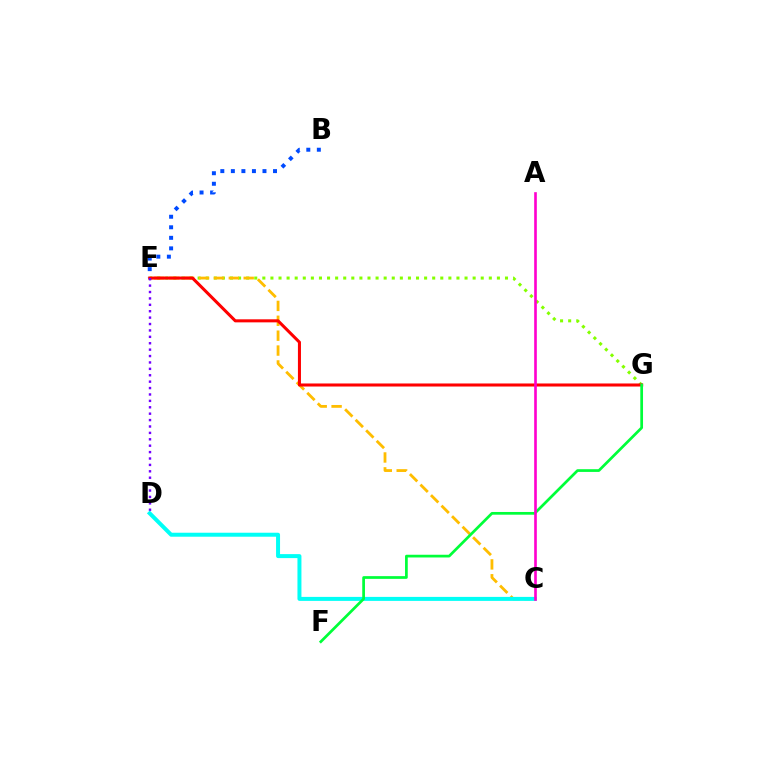{('B', 'E'): [{'color': '#004bff', 'line_style': 'dotted', 'thickness': 2.86}], ('E', 'G'): [{'color': '#84ff00', 'line_style': 'dotted', 'thickness': 2.2}, {'color': '#ff0000', 'line_style': 'solid', 'thickness': 2.19}], ('C', 'E'): [{'color': '#ffbd00', 'line_style': 'dashed', 'thickness': 2.02}], ('D', 'E'): [{'color': '#7200ff', 'line_style': 'dotted', 'thickness': 1.74}], ('C', 'D'): [{'color': '#00fff6', 'line_style': 'solid', 'thickness': 2.87}], ('F', 'G'): [{'color': '#00ff39', 'line_style': 'solid', 'thickness': 1.96}], ('A', 'C'): [{'color': '#ff00cf', 'line_style': 'solid', 'thickness': 1.9}]}